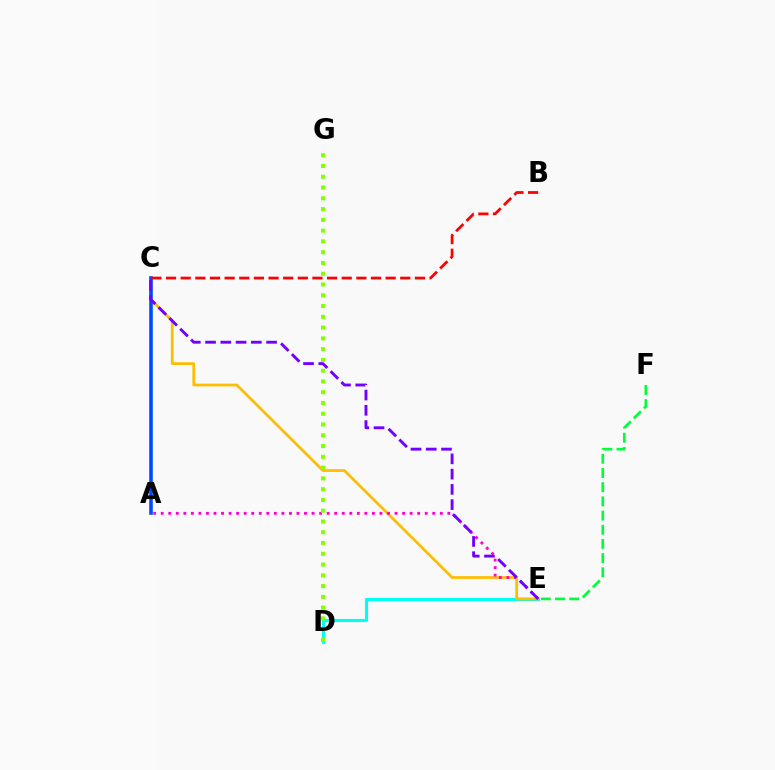{('D', 'E'): [{'color': '#00fff6', 'line_style': 'solid', 'thickness': 2.26}], ('C', 'E'): [{'color': '#ffbd00', 'line_style': 'solid', 'thickness': 1.98}, {'color': '#7200ff', 'line_style': 'dashed', 'thickness': 2.07}], ('A', 'C'): [{'color': '#004bff', 'line_style': 'solid', 'thickness': 2.58}], ('A', 'E'): [{'color': '#ff00cf', 'line_style': 'dotted', 'thickness': 2.05}], ('B', 'C'): [{'color': '#ff0000', 'line_style': 'dashed', 'thickness': 1.99}], ('D', 'G'): [{'color': '#84ff00', 'line_style': 'dotted', 'thickness': 2.93}], ('E', 'F'): [{'color': '#00ff39', 'line_style': 'dashed', 'thickness': 1.93}]}